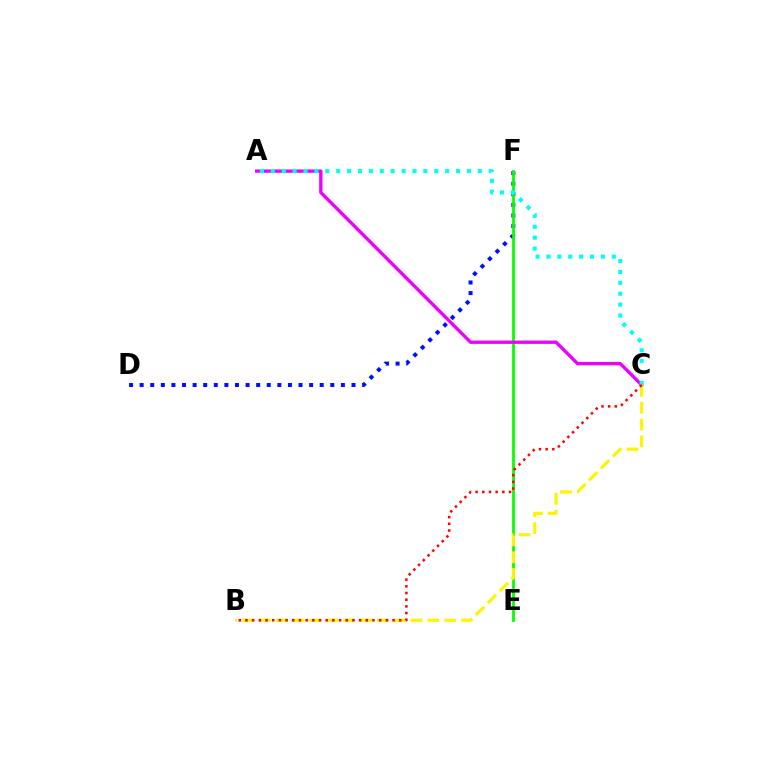{('D', 'F'): [{'color': '#0010ff', 'line_style': 'dotted', 'thickness': 2.88}], ('E', 'F'): [{'color': '#08ff00', 'line_style': 'solid', 'thickness': 2.02}], ('A', 'C'): [{'color': '#ee00ff', 'line_style': 'solid', 'thickness': 2.41}, {'color': '#00fff6', 'line_style': 'dotted', 'thickness': 2.96}], ('B', 'C'): [{'color': '#fcf500', 'line_style': 'dashed', 'thickness': 2.29}, {'color': '#ff0000', 'line_style': 'dotted', 'thickness': 1.82}]}